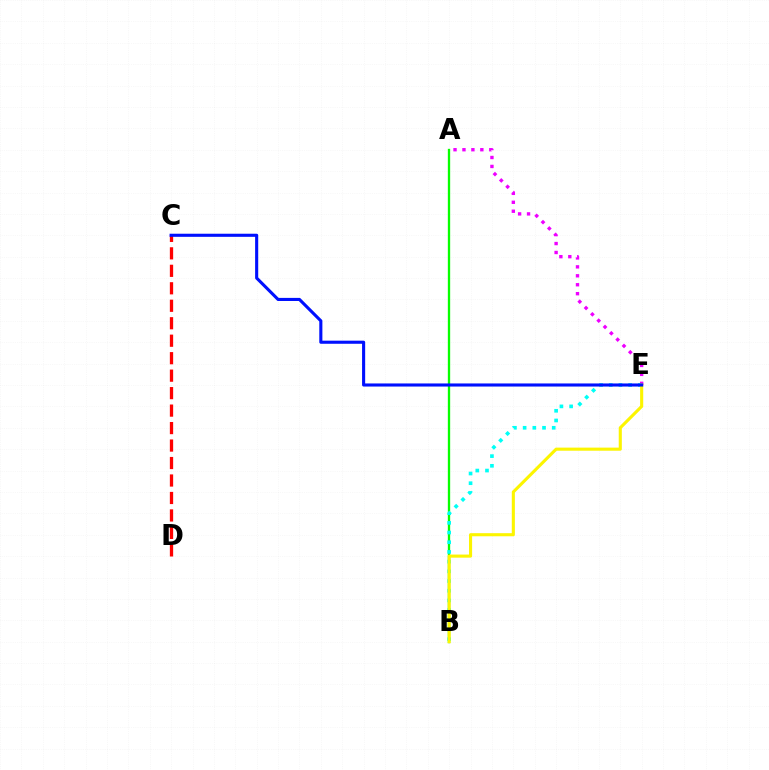{('A', 'B'): [{'color': '#08ff00', 'line_style': 'solid', 'thickness': 1.67}], ('A', 'E'): [{'color': '#ee00ff', 'line_style': 'dotted', 'thickness': 2.43}], ('B', 'E'): [{'color': '#00fff6', 'line_style': 'dotted', 'thickness': 2.63}, {'color': '#fcf500', 'line_style': 'solid', 'thickness': 2.23}], ('C', 'D'): [{'color': '#ff0000', 'line_style': 'dashed', 'thickness': 2.37}], ('C', 'E'): [{'color': '#0010ff', 'line_style': 'solid', 'thickness': 2.23}]}